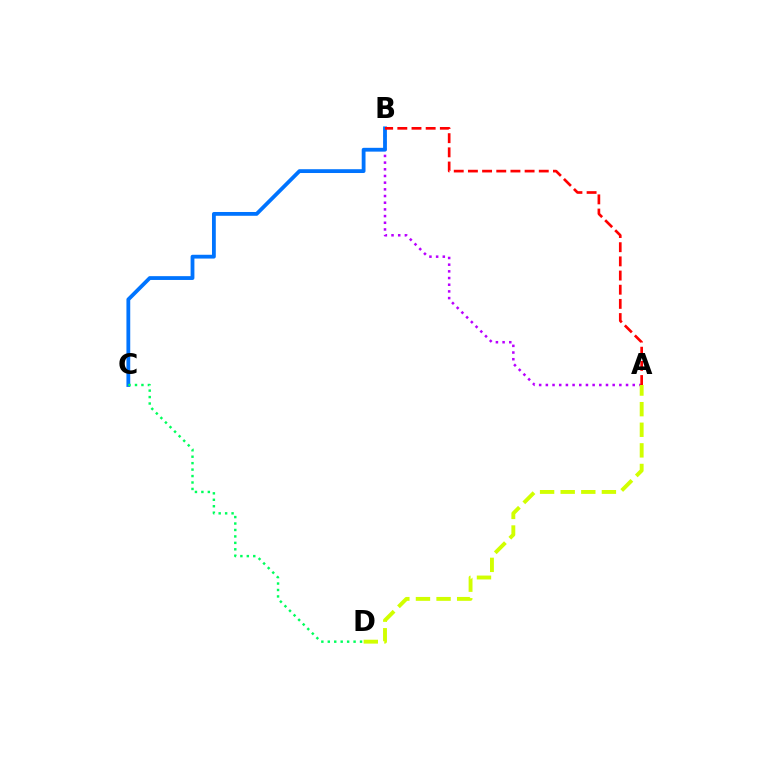{('A', 'B'): [{'color': '#b900ff', 'line_style': 'dotted', 'thickness': 1.82}, {'color': '#ff0000', 'line_style': 'dashed', 'thickness': 1.93}], ('B', 'C'): [{'color': '#0074ff', 'line_style': 'solid', 'thickness': 2.74}], ('A', 'D'): [{'color': '#d1ff00', 'line_style': 'dashed', 'thickness': 2.8}], ('C', 'D'): [{'color': '#00ff5c', 'line_style': 'dotted', 'thickness': 1.75}]}